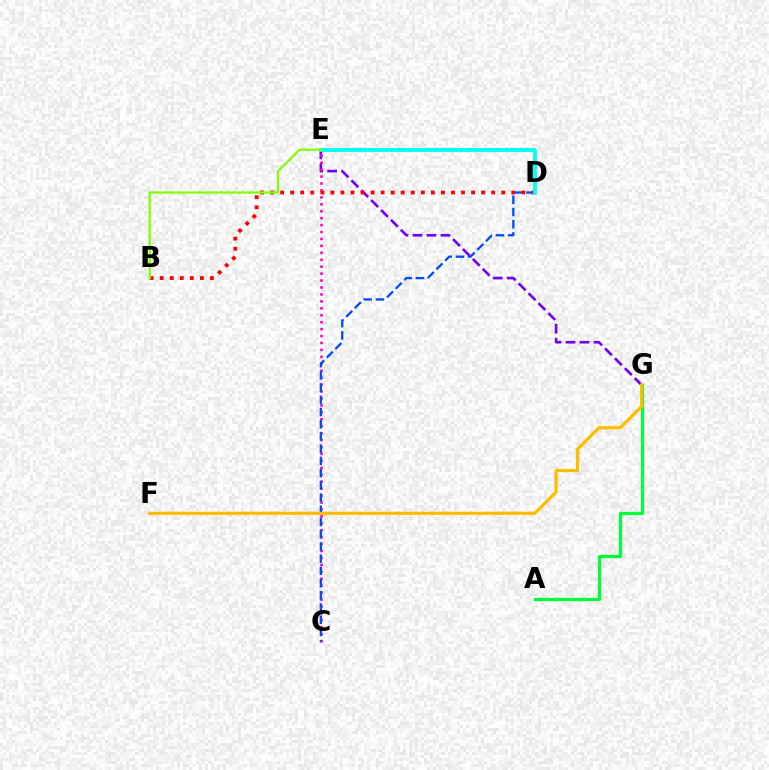{('E', 'G'): [{'color': '#7200ff', 'line_style': 'dashed', 'thickness': 1.9}], ('C', 'E'): [{'color': '#ff00cf', 'line_style': 'dotted', 'thickness': 1.88}], ('A', 'G'): [{'color': '#00ff39', 'line_style': 'solid', 'thickness': 2.33}], ('C', 'D'): [{'color': '#004bff', 'line_style': 'dashed', 'thickness': 1.66}], ('B', 'D'): [{'color': '#ff0000', 'line_style': 'dotted', 'thickness': 2.73}], ('D', 'E'): [{'color': '#00fff6', 'line_style': 'solid', 'thickness': 2.74}], ('F', 'G'): [{'color': '#ffbd00', 'line_style': 'solid', 'thickness': 2.32}], ('B', 'E'): [{'color': '#84ff00', 'line_style': 'solid', 'thickness': 1.62}]}